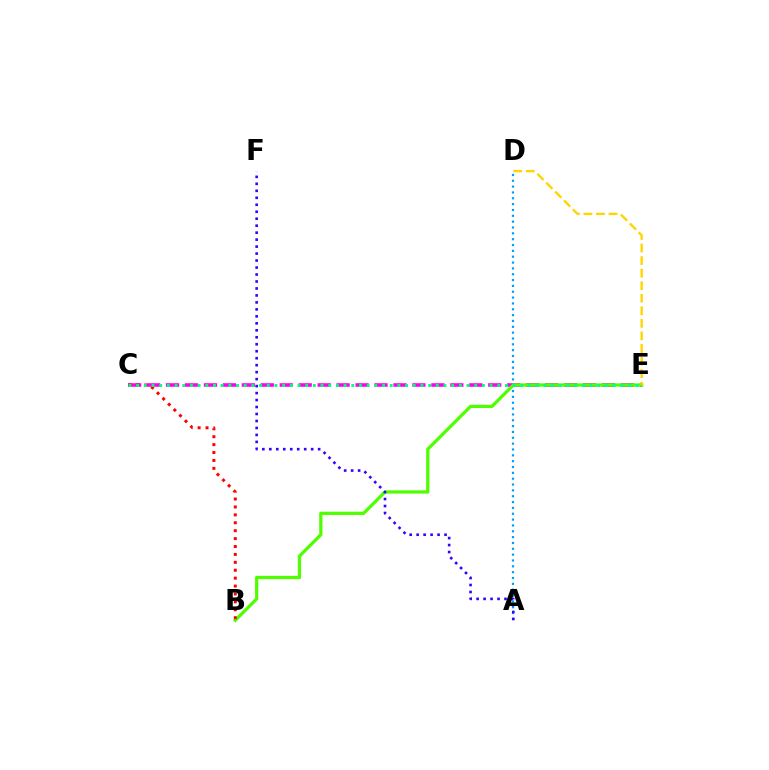{('A', 'D'): [{'color': '#009eff', 'line_style': 'dotted', 'thickness': 1.59}], ('C', 'E'): [{'color': '#ff00ed', 'line_style': 'dashed', 'thickness': 2.58}, {'color': '#00ff86', 'line_style': 'dotted', 'thickness': 2.09}], ('B', 'E'): [{'color': '#4fff00', 'line_style': 'solid', 'thickness': 2.34}], ('A', 'F'): [{'color': '#3700ff', 'line_style': 'dotted', 'thickness': 1.9}], ('D', 'E'): [{'color': '#ffd500', 'line_style': 'dashed', 'thickness': 1.71}], ('B', 'C'): [{'color': '#ff0000', 'line_style': 'dotted', 'thickness': 2.15}]}